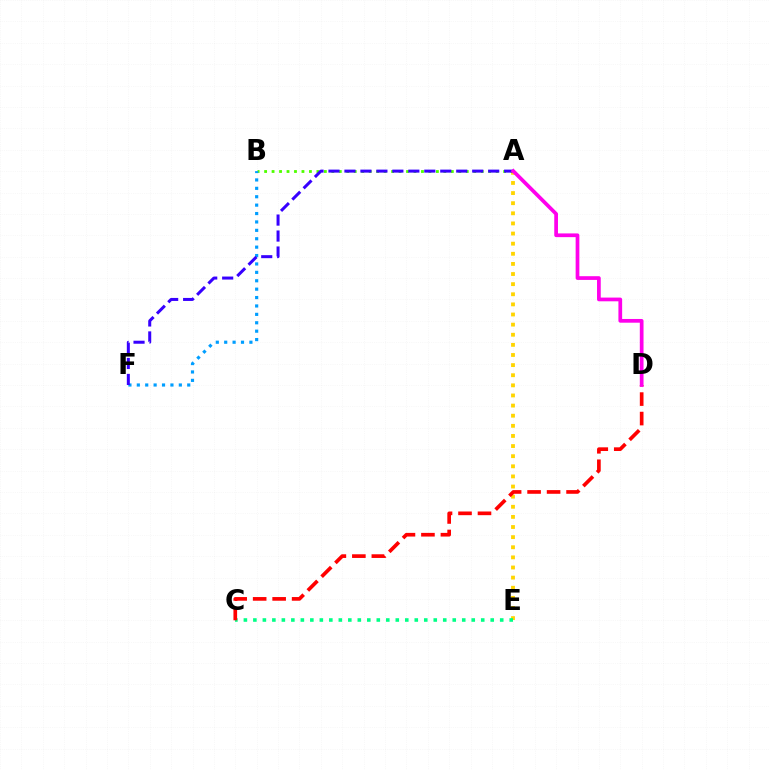{('A', 'B'): [{'color': '#4fff00', 'line_style': 'dotted', 'thickness': 2.03}], ('A', 'E'): [{'color': '#ffd500', 'line_style': 'dotted', 'thickness': 2.75}], ('C', 'E'): [{'color': '#00ff86', 'line_style': 'dotted', 'thickness': 2.58}], ('B', 'F'): [{'color': '#009eff', 'line_style': 'dotted', 'thickness': 2.28}], ('A', 'F'): [{'color': '#3700ff', 'line_style': 'dashed', 'thickness': 2.17}], ('C', 'D'): [{'color': '#ff0000', 'line_style': 'dashed', 'thickness': 2.65}], ('A', 'D'): [{'color': '#ff00ed', 'line_style': 'solid', 'thickness': 2.68}]}